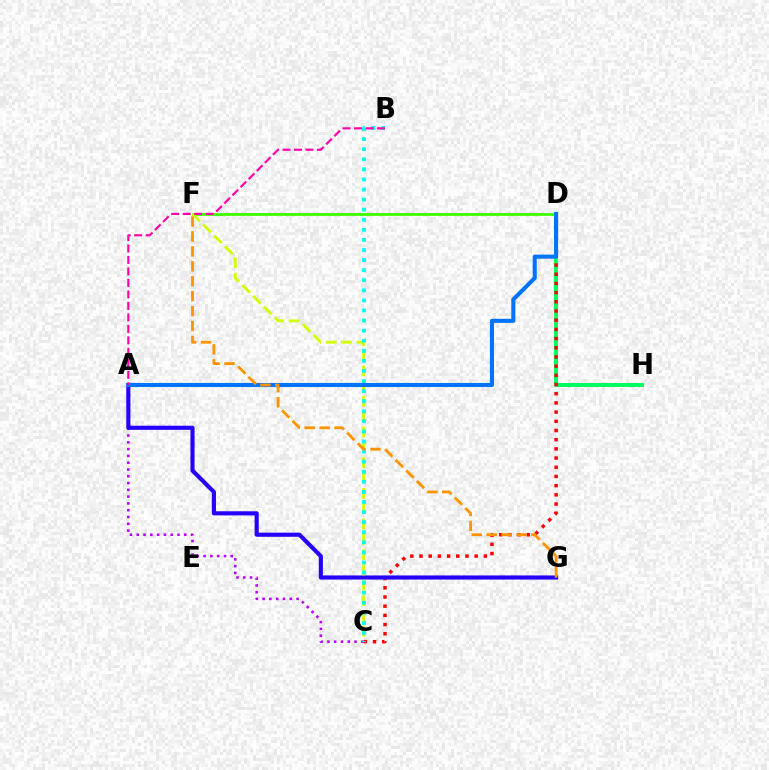{('A', 'C'): [{'color': '#b900ff', 'line_style': 'dotted', 'thickness': 1.84}], ('D', 'H'): [{'color': '#00ff5c', 'line_style': 'solid', 'thickness': 2.83}], ('D', 'F'): [{'color': '#3dff00', 'line_style': 'solid', 'thickness': 2.0}], ('C', 'D'): [{'color': '#ff0000', 'line_style': 'dotted', 'thickness': 2.5}], ('A', 'G'): [{'color': '#2500ff', 'line_style': 'solid', 'thickness': 2.97}], ('C', 'F'): [{'color': '#d1ff00', 'line_style': 'dashed', 'thickness': 2.08}], ('B', 'C'): [{'color': '#00fff6', 'line_style': 'dotted', 'thickness': 2.74}], ('A', 'D'): [{'color': '#0074ff', 'line_style': 'solid', 'thickness': 2.94}], ('F', 'G'): [{'color': '#ff9400', 'line_style': 'dashed', 'thickness': 2.03}], ('A', 'B'): [{'color': '#ff00ac', 'line_style': 'dashed', 'thickness': 1.56}]}